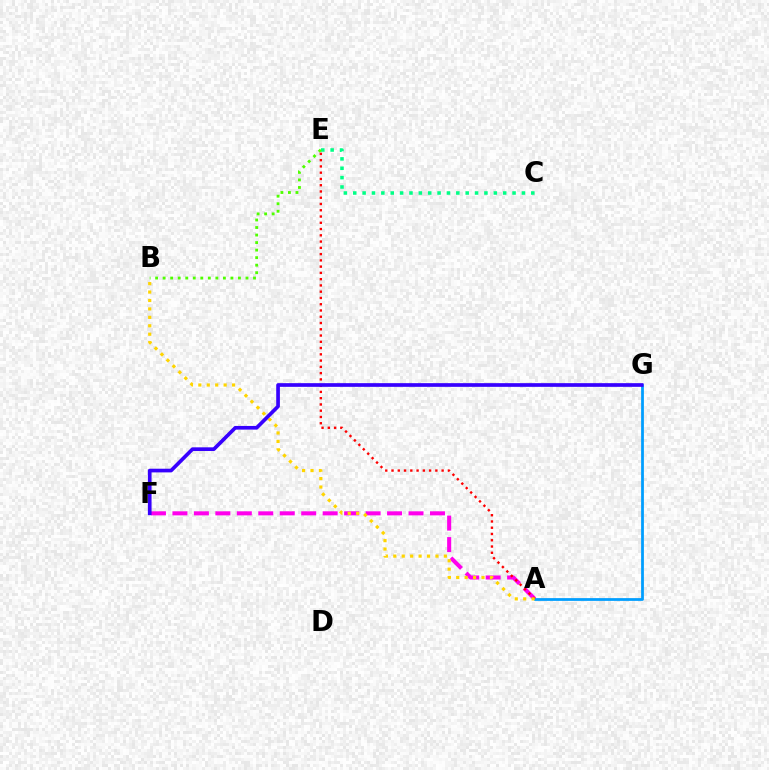{('A', 'F'): [{'color': '#ff00ed', 'line_style': 'dashed', 'thickness': 2.92}], ('A', 'G'): [{'color': '#009eff', 'line_style': 'solid', 'thickness': 1.99}], ('C', 'E'): [{'color': '#00ff86', 'line_style': 'dotted', 'thickness': 2.55}], ('B', 'E'): [{'color': '#4fff00', 'line_style': 'dotted', 'thickness': 2.05}], ('A', 'E'): [{'color': '#ff0000', 'line_style': 'dotted', 'thickness': 1.7}], ('A', 'B'): [{'color': '#ffd500', 'line_style': 'dotted', 'thickness': 2.29}], ('F', 'G'): [{'color': '#3700ff', 'line_style': 'solid', 'thickness': 2.65}]}